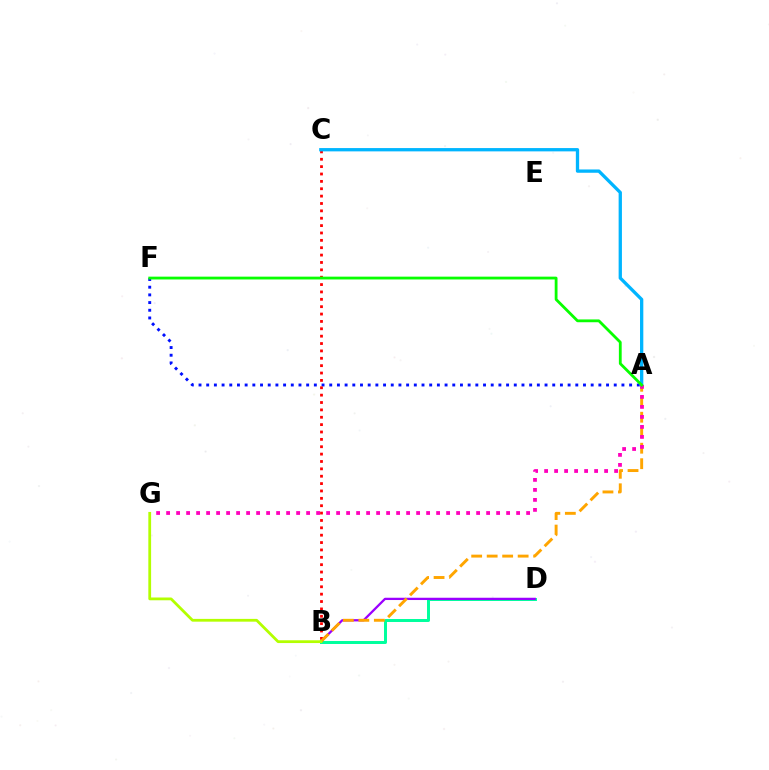{('B', 'D'): [{'color': '#00ff9d', 'line_style': 'solid', 'thickness': 2.14}, {'color': '#9b00ff', 'line_style': 'solid', 'thickness': 1.64}], ('A', 'F'): [{'color': '#0010ff', 'line_style': 'dotted', 'thickness': 2.09}, {'color': '#08ff00', 'line_style': 'solid', 'thickness': 2.02}], ('B', 'C'): [{'color': '#ff0000', 'line_style': 'dotted', 'thickness': 2.0}], ('A', 'B'): [{'color': '#ffa500', 'line_style': 'dashed', 'thickness': 2.1}], ('A', 'C'): [{'color': '#00b5ff', 'line_style': 'solid', 'thickness': 2.38}], ('A', 'G'): [{'color': '#ff00bd', 'line_style': 'dotted', 'thickness': 2.72}], ('B', 'G'): [{'color': '#b3ff00', 'line_style': 'solid', 'thickness': 2.0}]}